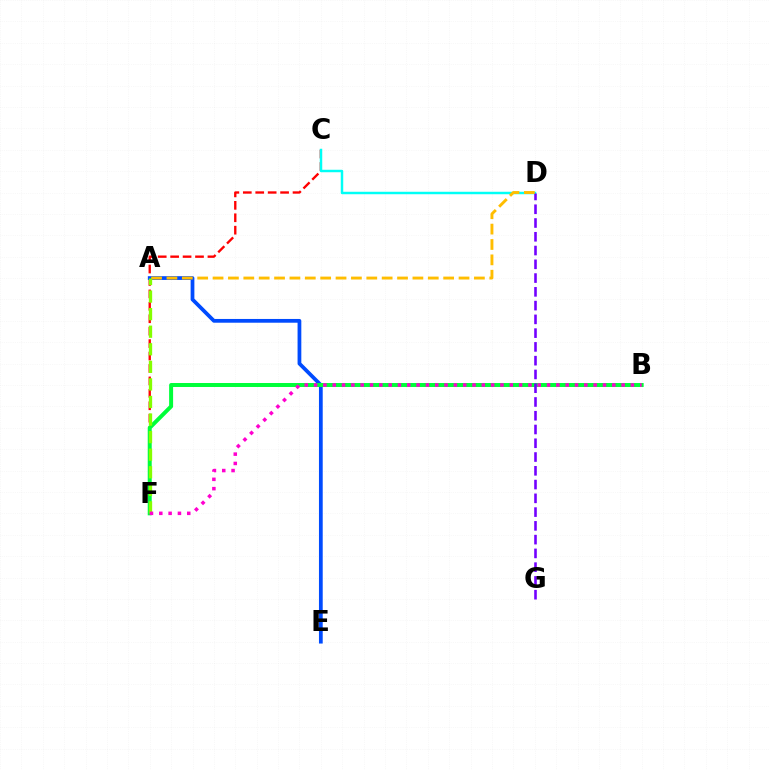{('C', 'F'): [{'color': '#ff0000', 'line_style': 'dashed', 'thickness': 1.69}], ('C', 'D'): [{'color': '#00fff6', 'line_style': 'solid', 'thickness': 1.77}], ('A', 'E'): [{'color': '#004bff', 'line_style': 'solid', 'thickness': 2.7}], ('B', 'F'): [{'color': '#00ff39', 'line_style': 'solid', 'thickness': 2.87}, {'color': '#ff00cf', 'line_style': 'dotted', 'thickness': 2.53}], ('D', 'G'): [{'color': '#7200ff', 'line_style': 'dashed', 'thickness': 1.87}], ('A', 'D'): [{'color': '#ffbd00', 'line_style': 'dashed', 'thickness': 2.09}], ('A', 'F'): [{'color': '#84ff00', 'line_style': 'dashed', 'thickness': 2.39}]}